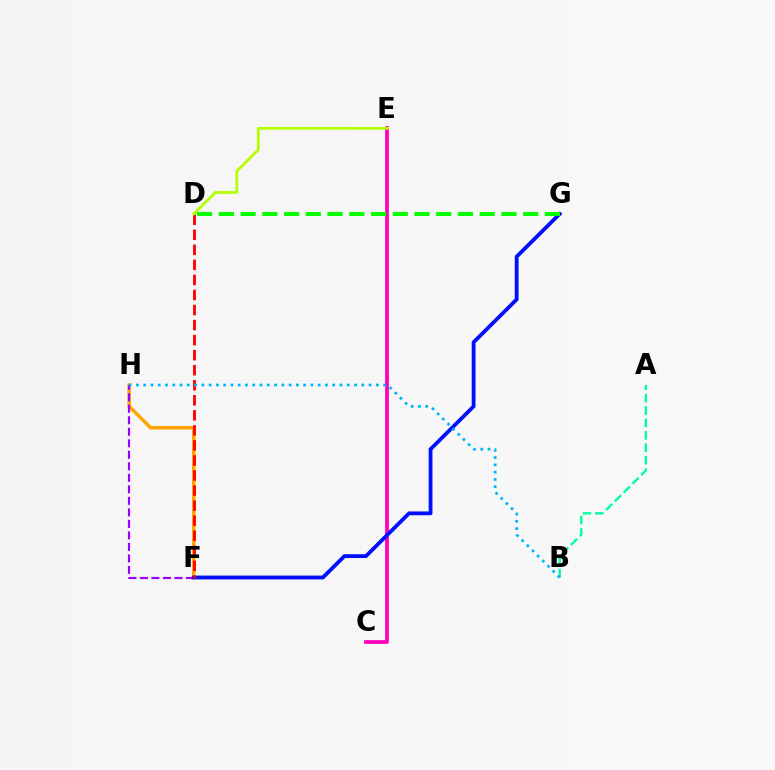{('F', 'H'): [{'color': '#ffa500', 'line_style': 'solid', 'thickness': 2.49}, {'color': '#9b00ff', 'line_style': 'dashed', 'thickness': 1.56}], ('A', 'B'): [{'color': '#00ff9d', 'line_style': 'dashed', 'thickness': 1.69}], ('C', 'E'): [{'color': '#ff00bd', 'line_style': 'solid', 'thickness': 2.71}], ('F', 'G'): [{'color': '#0010ff', 'line_style': 'solid', 'thickness': 2.74}], ('D', 'G'): [{'color': '#08ff00', 'line_style': 'dashed', 'thickness': 2.95}], ('D', 'F'): [{'color': '#ff0000', 'line_style': 'dashed', 'thickness': 2.04}], ('D', 'E'): [{'color': '#b3ff00', 'line_style': 'solid', 'thickness': 1.98}], ('B', 'H'): [{'color': '#00b5ff', 'line_style': 'dotted', 'thickness': 1.98}]}